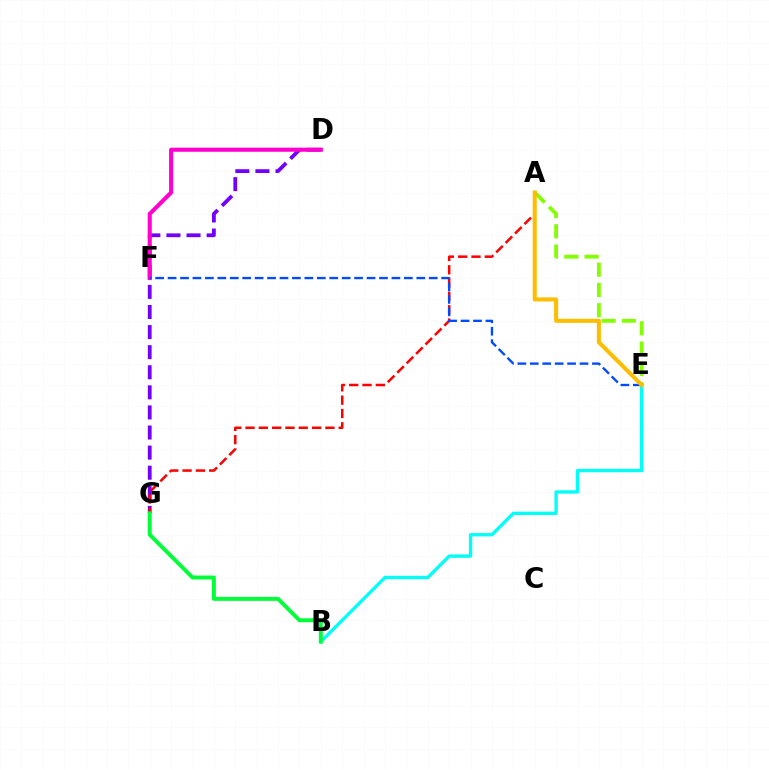{('A', 'E'): [{'color': '#84ff00', 'line_style': 'dashed', 'thickness': 2.76}, {'color': '#ffbd00', 'line_style': 'solid', 'thickness': 2.91}], ('D', 'G'): [{'color': '#7200ff', 'line_style': 'dashed', 'thickness': 2.73}], ('B', 'E'): [{'color': '#00fff6', 'line_style': 'solid', 'thickness': 2.41}], ('A', 'G'): [{'color': '#ff0000', 'line_style': 'dashed', 'thickness': 1.81}], ('D', 'F'): [{'color': '#ff00cf', 'line_style': 'solid', 'thickness': 2.93}], ('E', 'F'): [{'color': '#004bff', 'line_style': 'dashed', 'thickness': 1.69}], ('B', 'G'): [{'color': '#00ff39', 'line_style': 'solid', 'thickness': 2.82}]}